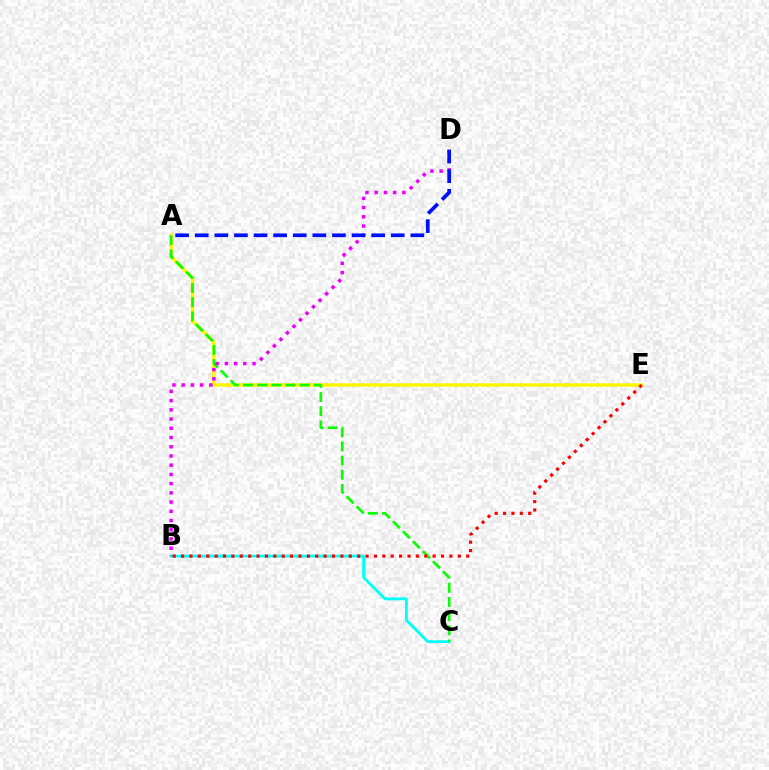{('A', 'E'): [{'color': '#fcf500', 'line_style': 'solid', 'thickness': 2.46}], ('B', 'C'): [{'color': '#00fff6', 'line_style': 'solid', 'thickness': 2.03}], ('A', 'C'): [{'color': '#08ff00', 'line_style': 'dashed', 'thickness': 1.92}], ('B', 'D'): [{'color': '#ee00ff', 'line_style': 'dotted', 'thickness': 2.51}], ('A', 'D'): [{'color': '#0010ff', 'line_style': 'dashed', 'thickness': 2.66}], ('B', 'E'): [{'color': '#ff0000', 'line_style': 'dotted', 'thickness': 2.28}]}